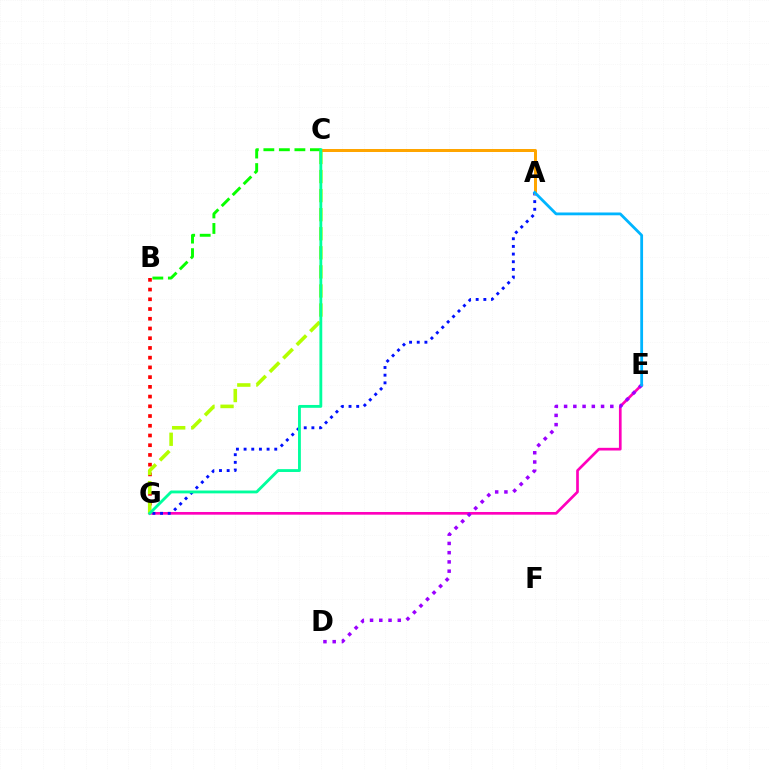{('E', 'G'): [{'color': '#ff00bd', 'line_style': 'solid', 'thickness': 1.94}], ('D', 'E'): [{'color': '#9b00ff', 'line_style': 'dotted', 'thickness': 2.51}], ('B', 'C'): [{'color': '#08ff00', 'line_style': 'dashed', 'thickness': 2.11}], ('B', 'G'): [{'color': '#ff0000', 'line_style': 'dotted', 'thickness': 2.64}], ('A', 'G'): [{'color': '#0010ff', 'line_style': 'dotted', 'thickness': 2.08}], ('C', 'G'): [{'color': '#b3ff00', 'line_style': 'dashed', 'thickness': 2.59}, {'color': '#00ff9d', 'line_style': 'solid', 'thickness': 2.05}], ('A', 'C'): [{'color': '#ffa500', 'line_style': 'solid', 'thickness': 2.16}], ('A', 'E'): [{'color': '#00b5ff', 'line_style': 'solid', 'thickness': 2.02}]}